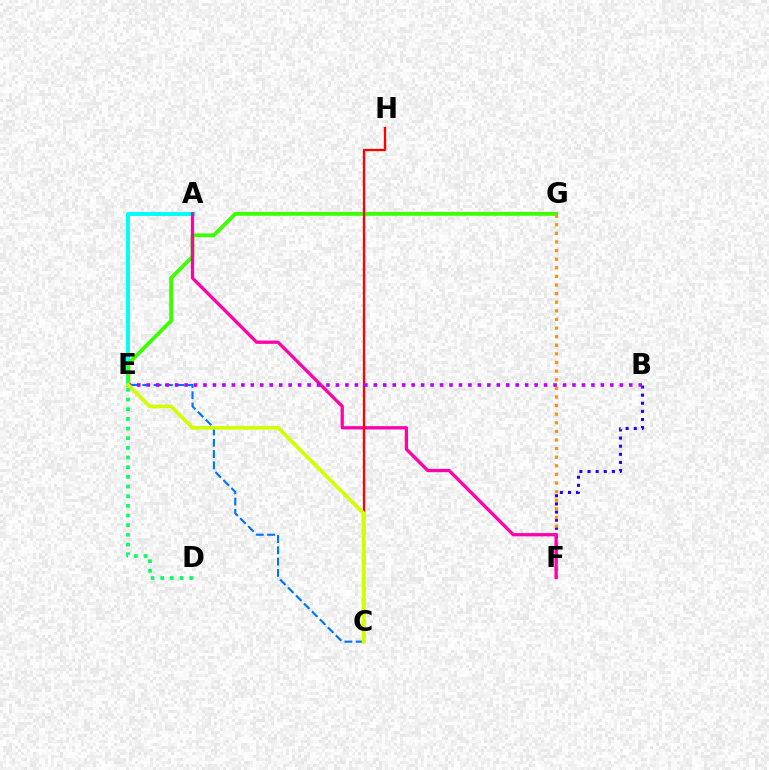{('D', 'E'): [{'color': '#00ff5c', 'line_style': 'dotted', 'thickness': 2.63}], ('B', 'F'): [{'color': '#2500ff', 'line_style': 'dotted', 'thickness': 2.2}], ('A', 'E'): [{'color': '#00fff6', 'line_style': 'solid', 'thickness': 2.85}], ('C', 'E'): [{'color': '#0074ff', 'line_style': 'dashed', 'thickness': 1.53}, {'color': '#d1ff00', 'line_style': 'solid', 'thickness': 2.65}], ('E', 'G'): [{'color': '#3dff00', 'line_style': 'solid', 'thickness': 2.73}], ('F', 'G'): [{'color': '#ff9400', 'line_style': 'dotted', 'thickness': 2.34}], ('A', 'F'): [{'color': '#ff00ac', 'line_style': 'solid', 'thickness': 2.36}], ('C', 'H'): [{'color': '#ff0000', 'line_style': 'solid', 'thickness': 1.66}], ('B', 'E'): [{'color': '#b900ff', 'line_style': 'dotted', 'thickness': 2.57}]}